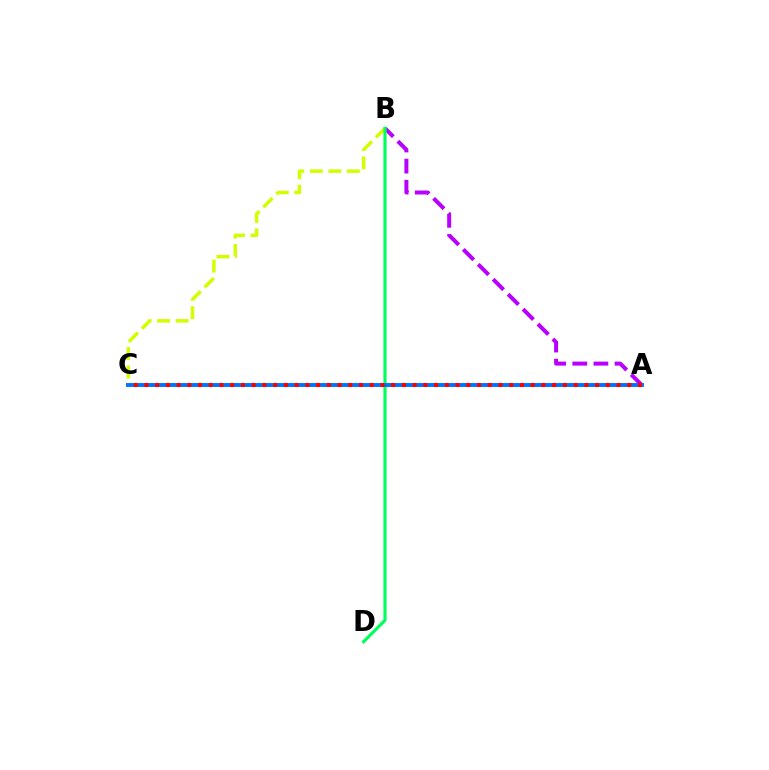{('B', 'C'): [{'color': '#d1ff00', 'line_style': 'dashed', 'thickness': 2.51}], ('A', 'B'): [{'color': '#b900ff', 'line_style': 'dashed', 'thickness': 2.87}], ('B', 'D'): [{'color': '#00ff5c', 'line_style': 'solid', 'thickness': 2.29}], ('A', 'C'): [{'color': '#0074ff', 'line_style': 'solid', 'thickness': 2.81}, {'color': '#ff0000', 'line_style': 'dotted', 'thickness': 2.92}]}